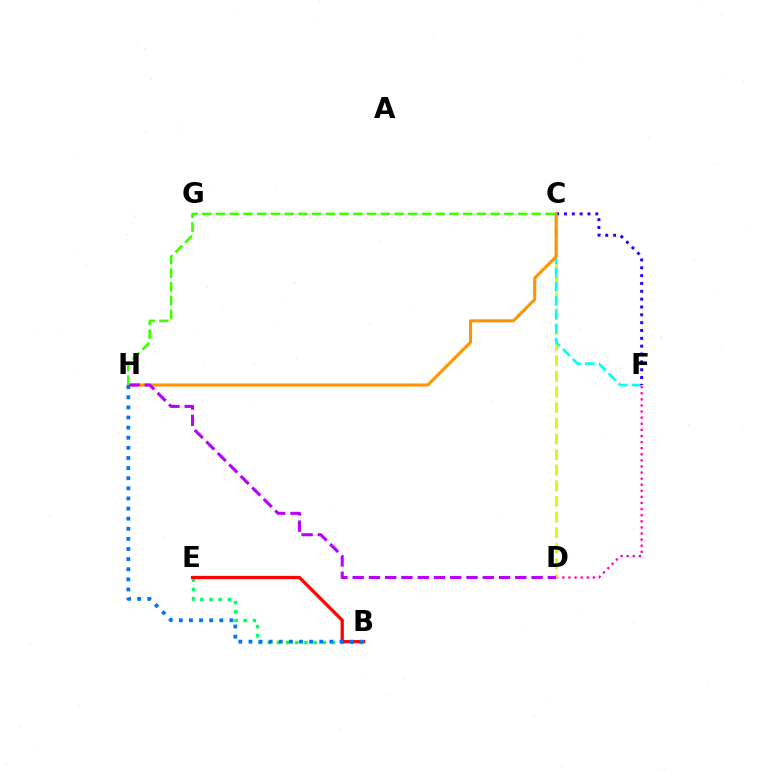{('D', 'F'): [{'color': '#ff00ac', 'line_style': 'dotted', 'thickness': 1.66}], ('C', 'D'): [{'color': '#d1ff00', 'line_style': 'dashed', 'thickness': 2.12}], ('C', 'F'): [{'color': '#00fff6', 'line_style': 'dashed', 'thickness': 1.9}, {'color': '#2500ff', 'line_style': 'dotted', 'thickness': 2.13}], ('B', 'E'): [{'color': '#00ff5c', 'line_style': 'dotted', 'thickness': 2.5}, {'color': '#ff0000', 'line_style': 'solid', 'thickness': 2.32}], ('C', 'H'): [{'color': '#ff9400', 'line_style': 'solid', 'thickness': 2.21}, {'color': '#3dff00', 'line_style': 'dashed', 'thickness': 1.87}], ('B', 'H'): [{'color': '#0074ff', 'line_style': 'dotted', 'thickness': 2.75}], ('D', 'H'): [{'color': '#b900ff', 'line_style': 'dashed', 'thickness': 2.21}]}